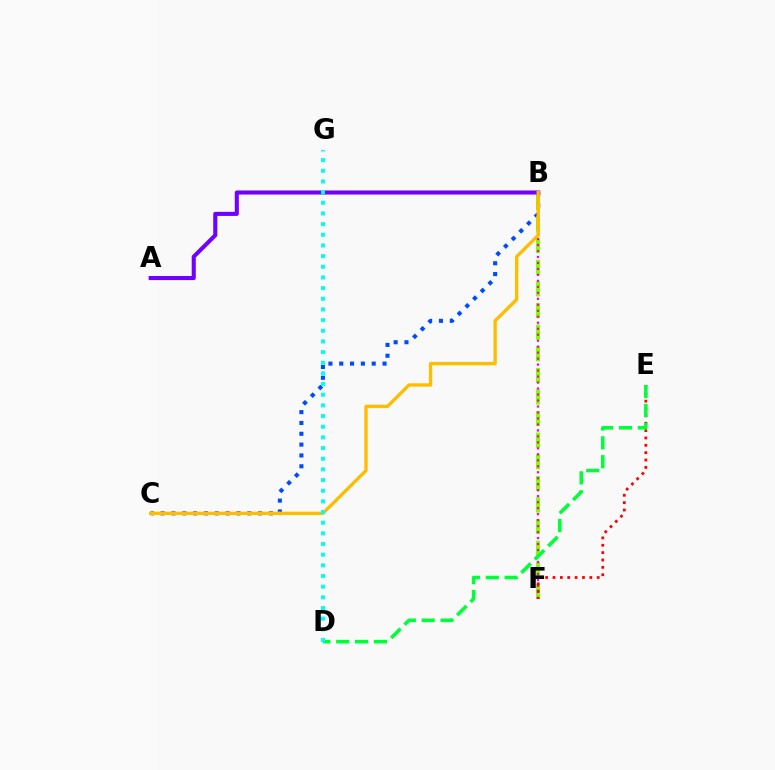{('B', 'C'): [{'color': '#004bff', 'line_style': 'dotted', 'thickness': 2.94}, {'color': '#ffbd00', 'line_style': 'solid', 'thickness': 2.4}], ('B', 'F'): [{'color': '#84ff00', 'line_style': 'dashed', 'thickness': 2.94}, {'color': '#ff00cf', 'line_style': 'dotted', 'thickness': 1.63}], ('A', 'B'): [{'color': '#7200ff', 'line_style': 'solid', 'thickness': 2.94}], ('E', 'F'): [{'color': '#ff0000', 'line_style': 'dotted', 'thickness': 2.0}], ('D', 'E'): [{'color': '#00ff39', 'line_style': 'dashed', 'thickness': 2.56}], ('D', 'G'): [{'color': '#00fff6', 'line_style': 'dotted', 'thickness': 2.9}]}